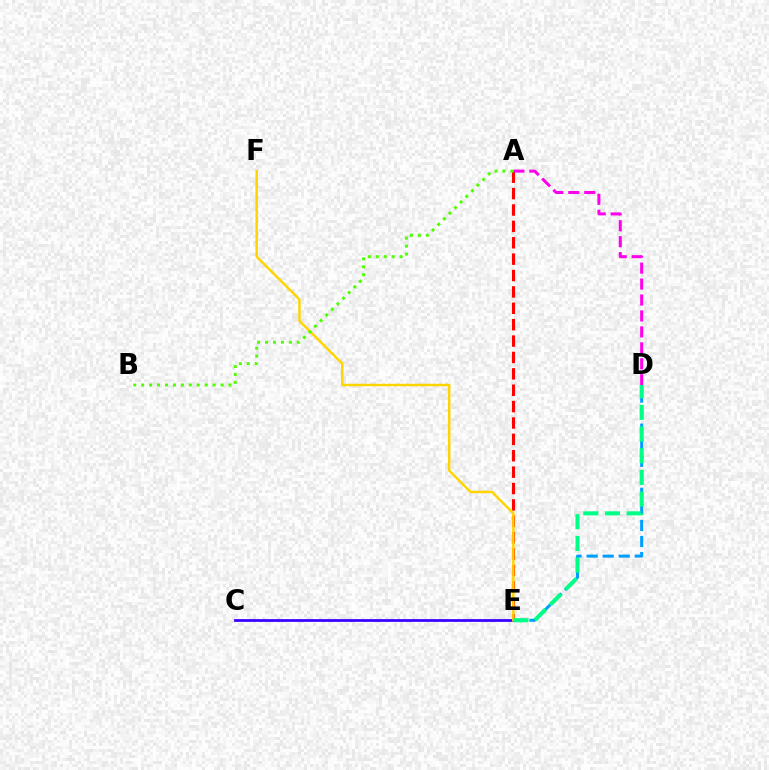{('A', 'E'): [{'color': '#ff0000', 'line_style': 'dashed', 'thickness': 2.23}], ('D', 'E'): [{'color': '#009eff', 'line_style': 'dashed', 'thickness': 2.18}, {'color': '#00ff86', 'line_style': 'dashed', 'thickness': 2.95}], ('C', 'E'): [{'color': '#3700ff', 'line_style': 'solid', 'thickness': 1.97}], ('E', 'F'): [{'color': '#ffd500', 'line_style': 'solid', 'thickness': 1.77}], ('A', 'D'): [{'color': '#ff00ed', 'line_style': 'dashed', 'thickness': 2.17}], ('A', 'B'): [{'color': '#4fff00', 'line_style': 'dotted', 'thickness': 2.16}]}